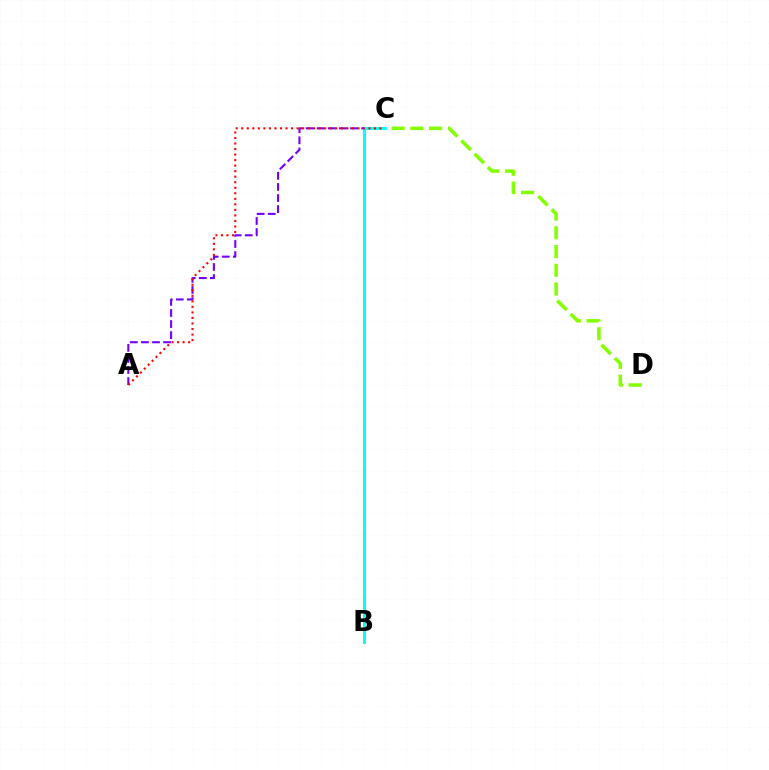{('A', 'C'): [{'color': '#7200ff', 'line_style': 'dashed', 'thickness': 1.51}, {'color': '#ff0000', 'line_style': 'dotted', 'thickness': 1.5}], ('C', 'D'): [{'color': '#84ff00', 'line_style': 'dashed', 'thickness': 2.55}], ('B', 'C'): [{'color': '#00fff6', 'line_style': 'solid', 'thickness': 2.11}]}